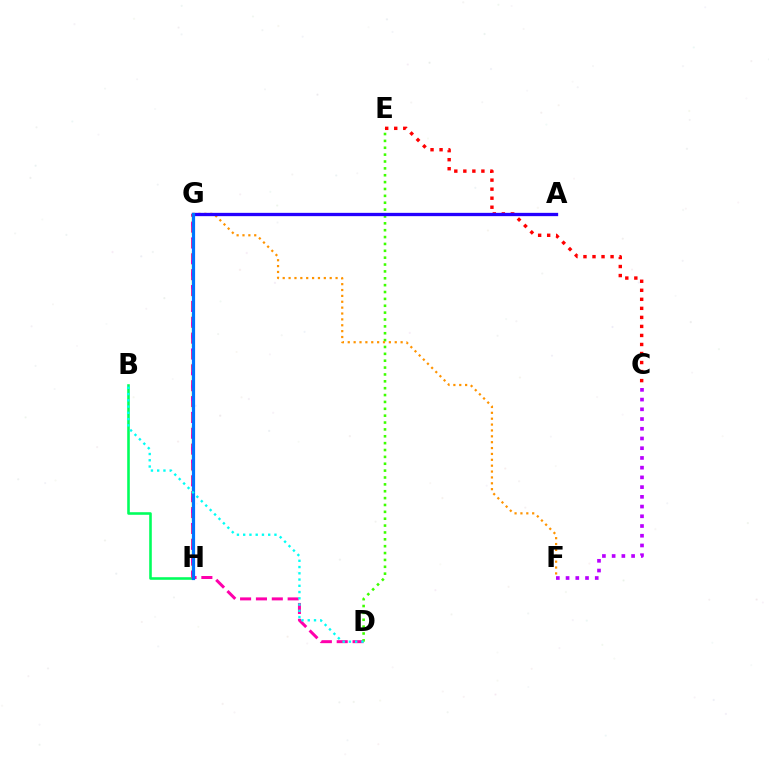{('B', 'H'): [{'color': '#00ff5c', 'line_style': 'solid', 'thickness': 1.86}], ('D', 'G'): [{'color': '#ff00ac', 'line_style': 'dashed', 'thickness': 2.15}], ('D', 'E'): [{'color': '#3dff00', 'line_style': 'dotted', 'thickness': 1.87}], ('G', 'H'): [{'color': '#d1ff00', 'line_style': 'dashed', 'thickness': 1.69}, {'color': '#0074ff', 'line_style': 'solid', 'thickness': 2.3}], ('C', 'F'): [{'color': '#b900ff', 'line_style': 'dotted', 'thickness': 2.64}], ('F', 'G'): [{'color': '#ff9400', 'line_style': 'dotted', 'thickness': 1.6}], ('C', 'E'): [{'color': '#ff0000', 'line_style': 'dotted', 'thickness': 2.45}], ('A', 'G'): [{'color': '#2500ff', 'line_style': 'solid', 'thickness': 2.38}], ('B', 'D'): [{'color': '#00fff6', 'line_style': 'dotted', 'thickness': 1.7}]}